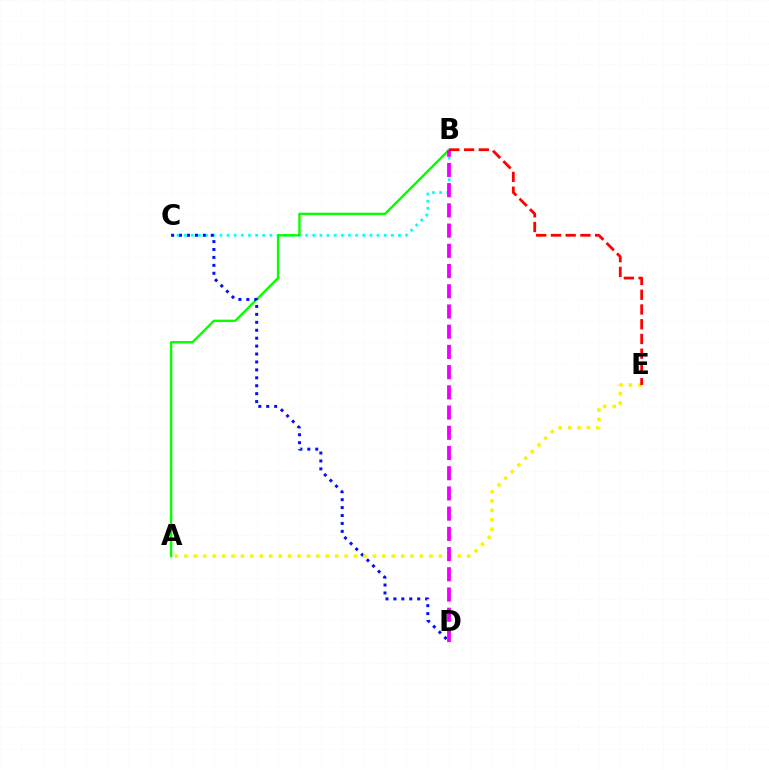{('B', 'C'): [{'color': '#00fff6', 'line_style': 'dotted', 'thickness': 1.94}], ('A', 'B'): [{'color': '#08ff00', 'line_style': 'solid', 'thickness': 1.72}], ('C', 'D'): [{'color': '#0010ff', 'line_style': 'dotted', 'thickness': 2.15}], ('A', 'E'): [{'color': '#fcf500', 'line_style': 'dotted', 'thickness': 2.56}], ('B', 'D'): [{'color': '#ee00ff', 'line_style': 'dashed', 'thickness': 2.75}], ('B', 'E'): [{'color': '#ff0000', 'line_style': 'dashed', 'thickness': 2.0}]}